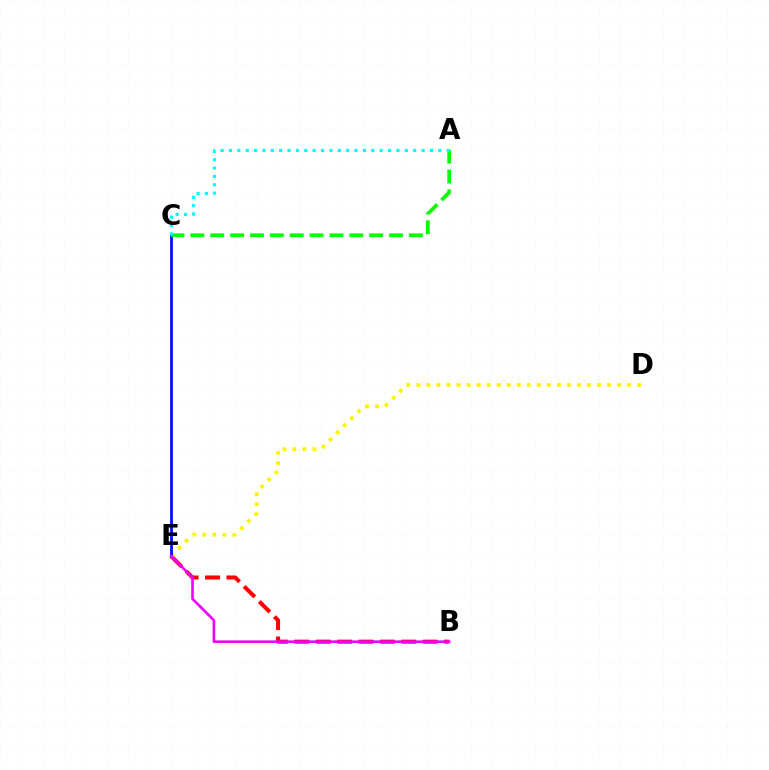{('B', 'E'): [{'color': '#ff0000', 'line_style': 'dashed', 'thickness': 2.91}, {'color': '#ee00ff', 'line_style': 'solid', 'thickness': 1.88}], ('D', 'E'): [{'color': '#fcf500', 'line_style': 'dotted', 'thickness': 2.73}], ('C', 'E'): [{'color': '#0010ff', 'line_style': 'solid', 'thickness': 1.99}], ('A', 'C'): [{'color': '#08ff00', 'line_style': 'dashed', 'thickness': 2.7}, {'color': '#00fff6', 'line_style': 'dotted', 'thickness': 2.28}]}